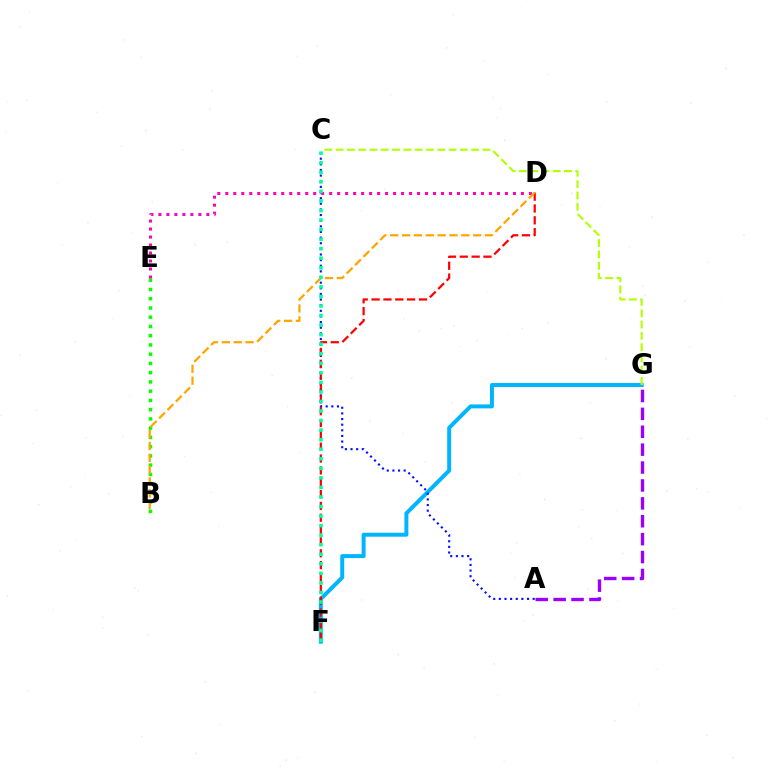{('F', 'G'): [{'color': '#00b5ff', 'line_style': 'solid', 'thickness': 2.85}], ('B', 'E'): [{'color': '#08ff00', 'line_style': 'dotted', 'thickness': 2.51}], ('A', 'C'): [{'color': '#0010ff', 'line_style': 'dotted', 'thickness': 1.53}], ('D', 'F'): [{'color': '#ff0000', 'line_style': 'dashed', 'thickness': 1.61}], ('D', 'E'): [{'color': '#ff00bd', 'line_style': 'dotted', 'thickness': 2.17}], ('B', 'D'): [{'color': '#ffa500', 'line_style': 'dashed', 'thickness': 1.61}], ('C', 'F'): [{'color': '#00ff9d', 'line_style': 'dotted', 'thickness': 2.59}], ('A', 'G'): [{'color': '#9b00ff', 'line_style': 'dashed', 'thickness': 2.43}], ('C', 'G'): [{'color': '#b3ff00', 'line_style': 'dashed', 'thickness': 1.53}]}